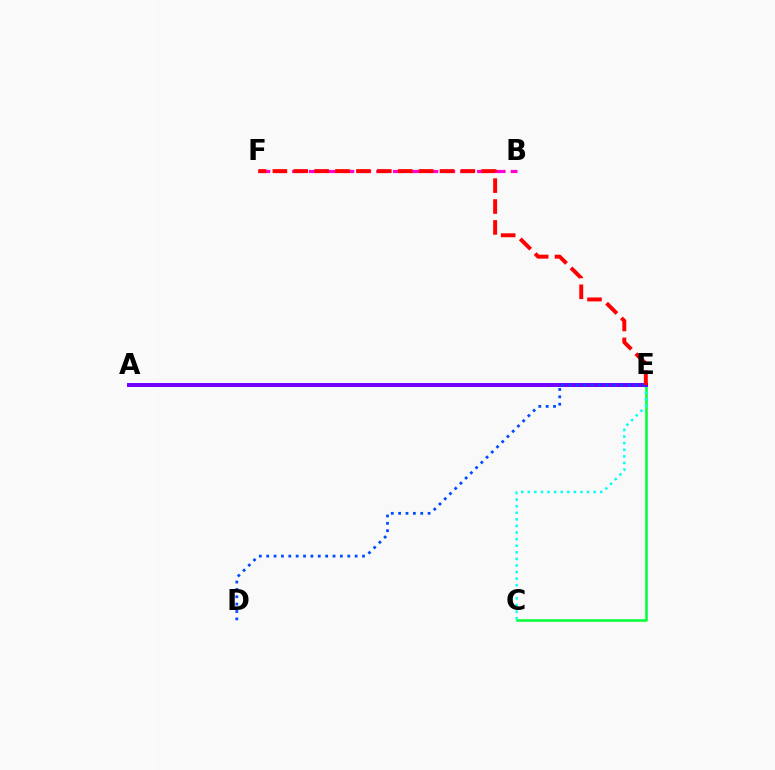{('B', 'F'): [{'color': '#ff00cf', 'line_style': 'dashed', 'thickness': 2.28}], ('C', 'E'): [{'color': '#00ff39', 'line_style': 'solid', 'thickness': 1.83}, {'color': '#00fff6', 'line_style': 'dotted', 'thickness': 1.79}], ('A', 'E'): [{'color': '#84ff00', 'line_style': 'solid', 'thickness': 2.1}, {'color': '#ffbd00', 'line_style': 'dotted', 'thickness': 2.17}, {'color': '#7200ff', 'line_style': 'solid', 'thickness': 2.86}], ('D', 'E'): [{'color': '#004bff', 'line_style': 'dotted', 'thickness': 2.0}], ('E', 'F'): [{'color': '#ff0000', 'line_style': 'dashed', 'thickness': 2.84}]}